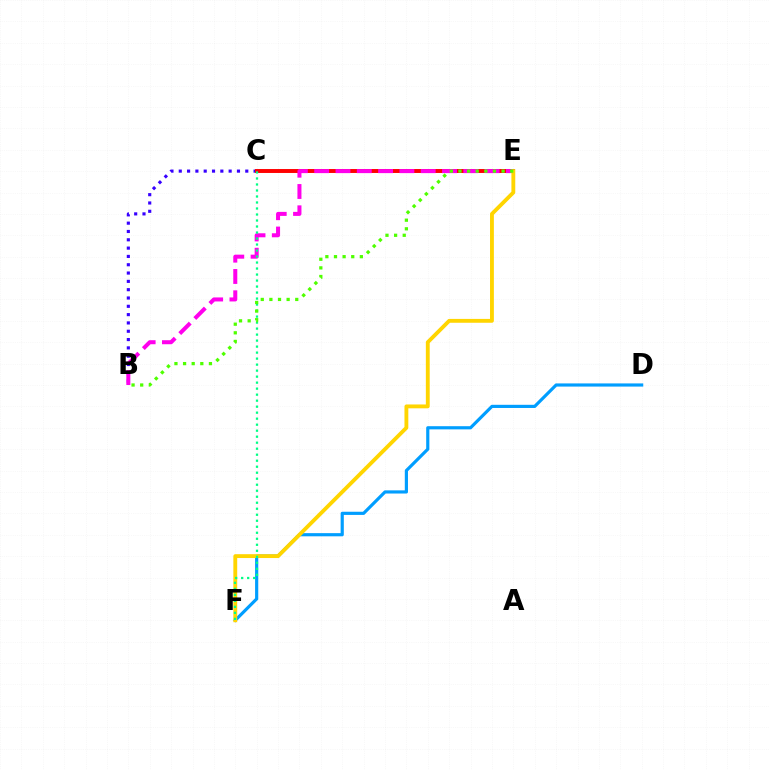{('B', 'C'): [{'color': '#3700ff', 'line_style': 'dotted', 'thickness': 2.26}], ('C', 'E'): [{'color': '#ff0000', 'line_style': 'solid', 'thickness': 2.83}], ('D', 'F'): [{'color': '#009eff', 'line_style': 'solid', 'thickness': 2.28}], ('B', 'E'): [{'color': '#ff00ed', 'line_style': 'dashed', 'thickness': 2.89}, {'color': '#4fff00', 'line_style': 'dotted', 'thickness': 2.34}], ('E', 'F'): [{'color': '#ffd500', 'line_style': 'solid', 'thickness': 2.77}], ('C', 'F'): [{'color': '#00ff86', 'line_style': 'dotted', 'thickness': 1.63}]}